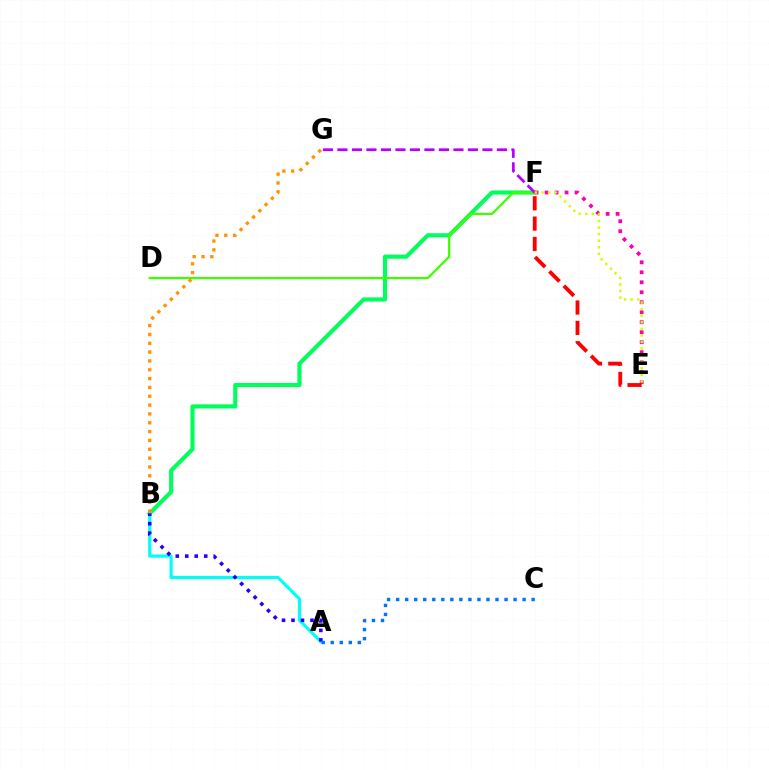{('B', 'F'): [{'color': '#00ff5c', 'line_style': 'solid', 'thickness': 2.97}], ('D', 'F'): [{'color': '#3dff00', 'line_style': 'solid', 'thickness': 1.61}], ('F', 'G'): [{'color': '#b900ff', 'line_style': 'dashed', 'thickness': 1.97}], ('A', 'B'): [{'color': '#00fff6', 'line_style': 'solid', 'thickness': 2.27}, {'color': '#2500ff', 'line_style': 'dotted', 'thickness': 2.58}], ('E', 'F'): [{'color': '#ff00ac', 'line_style': 'dotted', 'thickness': 2.71}, {'color': '#d1ff00', 'line_style': 'dotted', 'thickness': 1.79}, {'color': '#ff0000', 'line_style': 'dashed', 'thickness': 2.76}], ('B', 'G'): [{'color': '#ff9400', 'line_style': 'dotted', 'thickness': 2.4}], ('A', 'C'): [{'color': '#0074ff', 'line_style': 'dotted', 'thickness': 2.45}]}